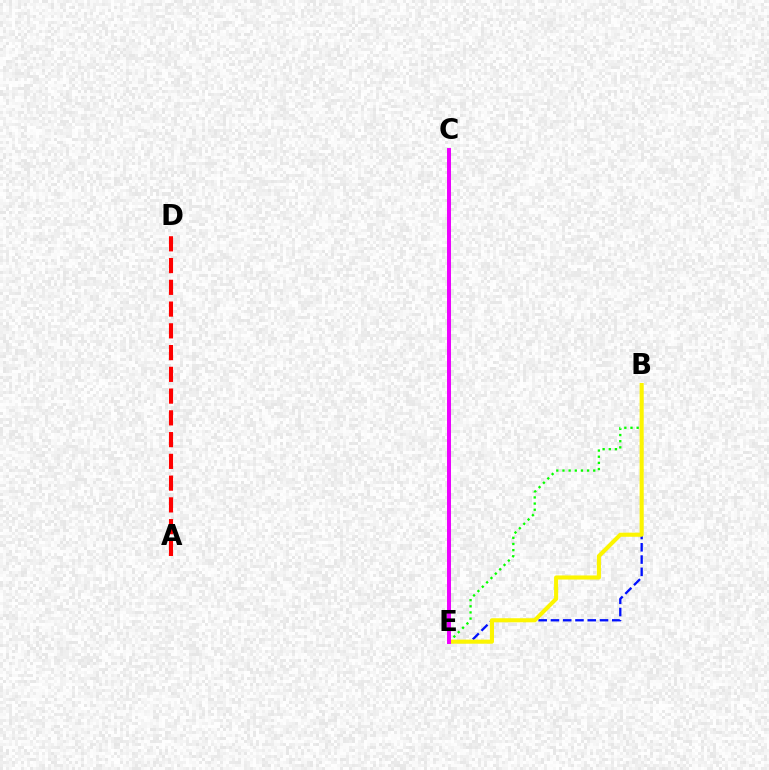{('A', 'D'): [{'color': '#ff0000', 'line_style': 'dashed', 'thickness': 2.96}], ('C', 'E'): [{'color': '#00fff6', 'line_style': 'dashed', 'thickness': 2.11}, {'color': '#ee00ff', 'line_style': 'solid', 'thickness': 2.85}], ('B', 'E'): [{'color': '#0010ff', 'line_style': 'dashed', 'thickness': 1.67}, {'color': '#08ff00', 'line_style': 'dotted', 'thickness': 1.67}, {'color': '#fcf500', 'line_style': 'solid', 'thickness': 2.94}]}